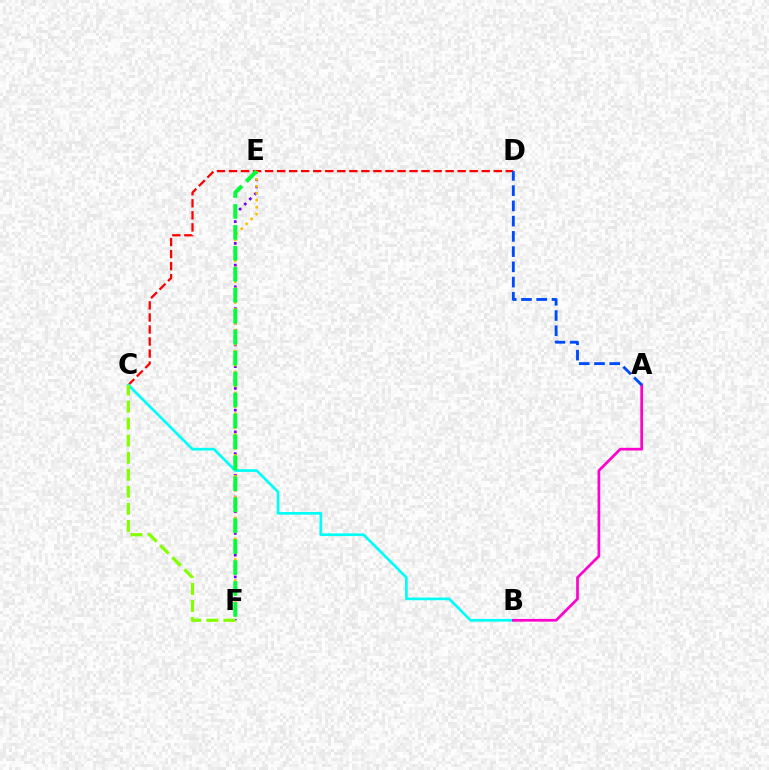{('E', 'F'): [{'color': '#7200ff', 'line_style': 'dotted', 'thickness': 1.97}, {'color': '#ffbd00', 'line_style': 'dotted', 'thickness': 1.89}, {'color': '#00ff39', 'line_style': 'dashed', 'thickness': 2.85}], ('C', 'D'): [{'color': '#ff0000', 'line_style': 'dashed', 'thickness': 1.63}], ('B', 'C'): [{'color': '#00fff6', 'line_style': 'solid', 'thickness': 1.94}], ('A', 'B'): [{'color': '#ff00cf', 'line_style': 'solid', 'thickness': 1.94}], ('C', 'F'): [{'color': '#84ff00', 'line_style': 'dashed', 'thickness': 2.31}], ('A', 'D'): [{'color': '#004bff', 'line_style': 'dashed', 'thickness': 2.07}]}